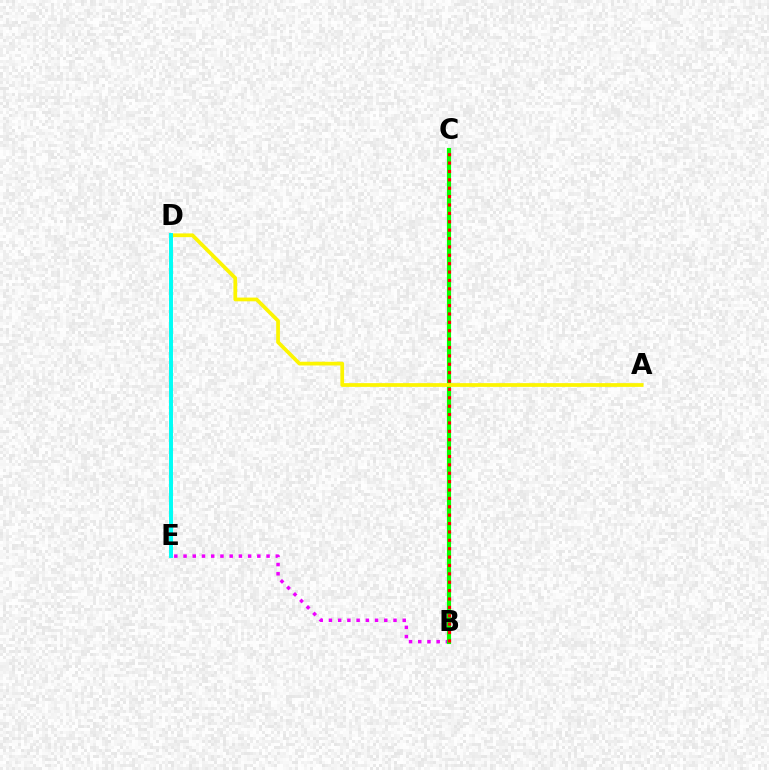{('B', 'E'): [{'color': '#ee00ff', 'line_style': 'dotted', 'thickness': 2.51}], ('B', 'C'): [{'color': '#0010ff', 'line_style': 'dotted', 'thickness': 1.93}, {'color': '#08ff00', 'line_style': 'solid', 'thickness': 2.98}, {'color': '#ff0000', 'line_style': 'dotted', 'thickness': 2.28}], ('A', 'D'): [{'color': '#fcf500', 'line_style': 'solid', 'thickness': 2.69}], ('D', 'E'): [{'color': '#00fff6', 'line_style': 'solid', 'thickness': 2.85}]}